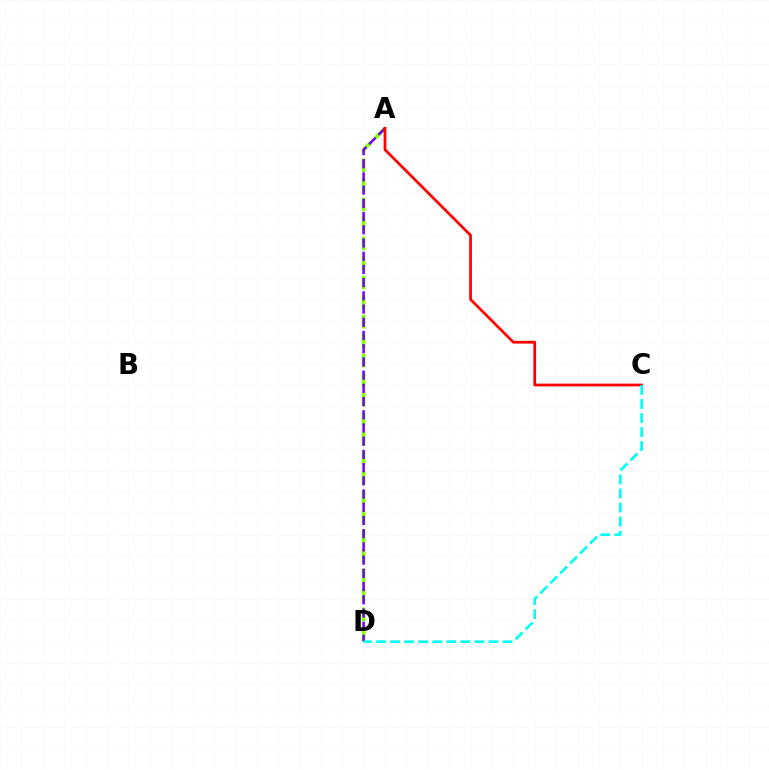{('A', 'D'): [{'color': '#84ff00', 'line_style': 'dashed', 'thickness': 2.65}, {'color': '#7200ff', 'line_style': 'dashed', 'thickness': 1.79}], ('A', 'C'): [{'color': '#ff0000', 'line_style': 'solid', 'thickness': 1.98}], ('C', 'D'): [{'color': '#00fff6', 'line_style': 'dashed', 'thickness': 1.91}]}